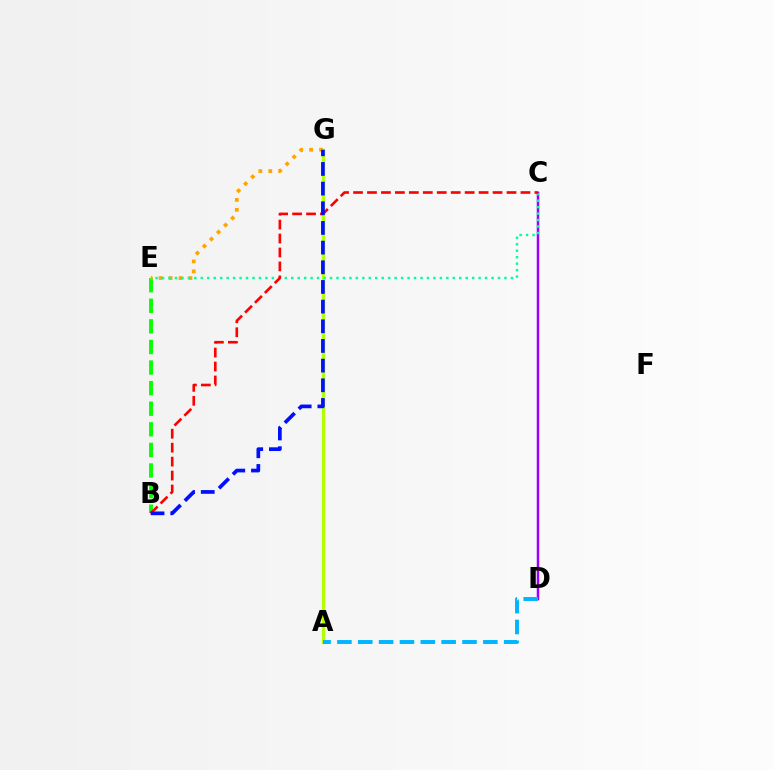{('A', 'G'): [{'color': '#ff00bd', 'line_style': 'dashed', 'thickness': 1.83}, {'color': '#b3ff00', 'line_style': 'solid', 'thickness': 2.37}], ('B', 'E'): [{'color': '#08ff00', 'line_style': 'dashed', 'thickness': 2.8}], ('E', 'G'): [{'color': '#ffa500', 'line_style': 'dotted', 'thickness': 2.7}], ('C', 'D'): [{'color': '#9b00ff', 'line_style': 'solid', 'thickness': 1.8}], ('C', 'E'): [{'color': '#00ff9d', 'line_style': 'dotted', 'thickness': 1.76}], ('B', 'C'): [{'color': '#ff0000', 'line_style': 'dashed', 'thickness': 1.9}], ('A', 'D'): [{'color': '#00b5ff', 'line_style': 'dashed', 'thickness': 2.83}], ('B', 'G'): [{'color': '#0010ff', 'line_style': 'dashed', 'thickness': 2.67}]}